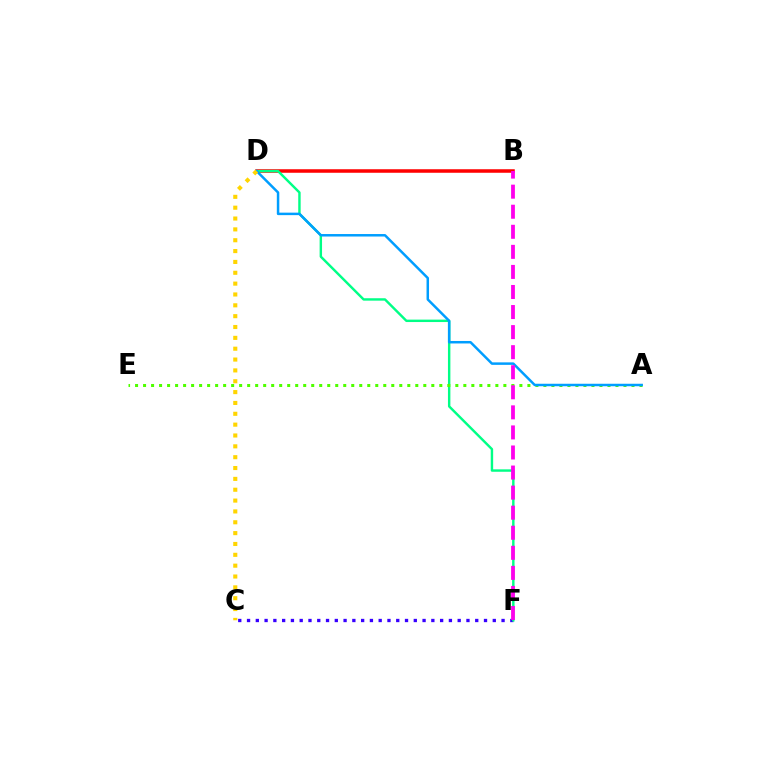{('C', 'F'): [{'color': '#3700ff', 'line_style': 'dotted', 'thickness': 2.38}], ('B', 'D'): [{'color': '#ff0000', 'line_style': 'solid', 'thickness': 2.54}], ('D', 'F'): [{'color': '#00ff86', 'line_style': 'solid', 'thickness': 1.74}], ('A', 'E'): [{'color': '#4fff00', 'line_style': 'dotted', 'thickness': 2.18}], ('A', 'D'): [{'color': '#009eff', 'line_style': 'solid', 'thickness': 1.79}], ('C', 'D'): [{'color': '#ffd500', 'line_style': 'dotted', 'thickness': 2.95}], ('B', 'F'): [{'color': '#ff00ed', 'line_style': 'dashed', 'thickness': 2.73}]}